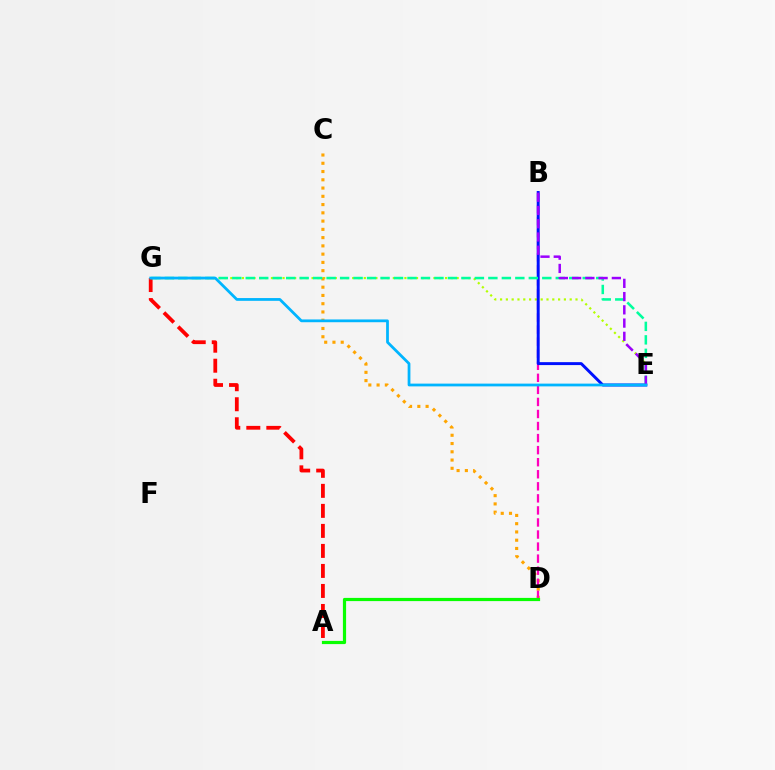{('A', 'G'): [{'color': '#ff0000', 'line_style': 'dashed', 'thickness': 2.72}], ('E', 'G'): [{'color': '#b3ff00', 'line_style': 'dotted', 'thickness': 1.58}, {'color': '#00ff9d', 'line_style': 'dashed', 'thickness': 1.83}, {'color': '#00b5ff', 'line_style': 'solid', 'thickness': 1.99}], ('C', 'D'): [{'color': '#ffa500', 'line_style': 'dotted', 'thickness': 2.24}], ('B', 'D'): [{'color': '#ff00bd', 'line_style': 'dashed', 'thickness': 1.64}], ('B', 'E'): [{'color': '#0010ff', 'line_style': 'solid', 'thickness': 2.11}, {'color': '#9b00ff', 'line_style': 'dashed', 'thickness': 1.8}], ('A', 'D'): [{'color': '#08ff00', 'line_style': 'solid', 'thickness': 2.3}]}